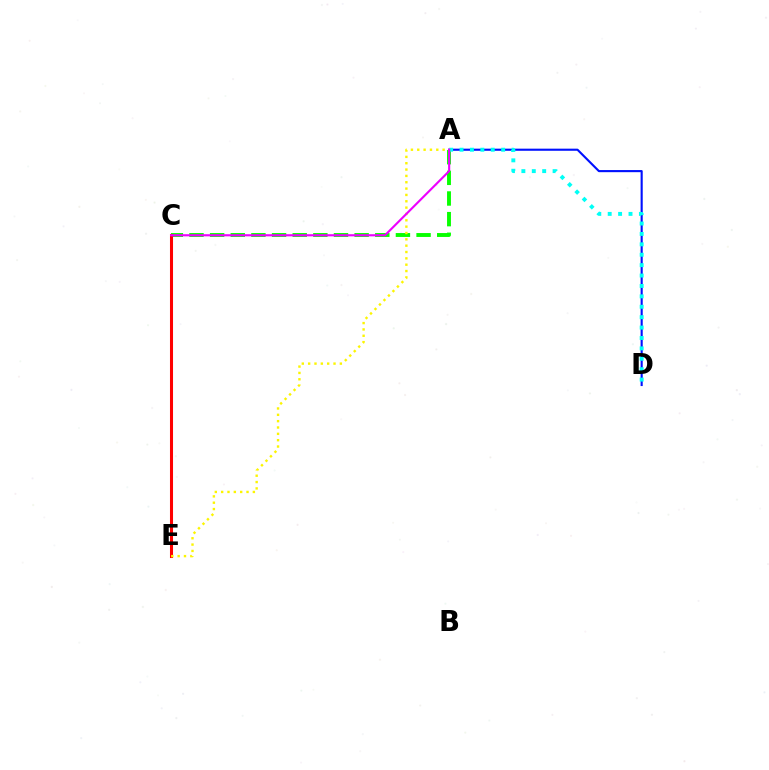{('A', 'D'): [{'color': '#0010ff', 'line_style': 'solid', 'thickness': 1.53}, {'color': '#00fff6', 'line_style': 'dotted', 'thickness': 2.83}], ('A', 'C'): [{'color': '#08ff00', 'line_style': 'dashed', 'thickness': 2.8}, {'color': '#ee00ff', 'line_style': 'solid', 'thickness': 1.53}], ('C', 'E'): [{'color': '#ff0000', 'line_style': 'solid', 'thickness': 2.2}], ('A', 'E'): [{'color': '#fcf500', 'line_style': 'dotted', 'thickness': 1.72}]}